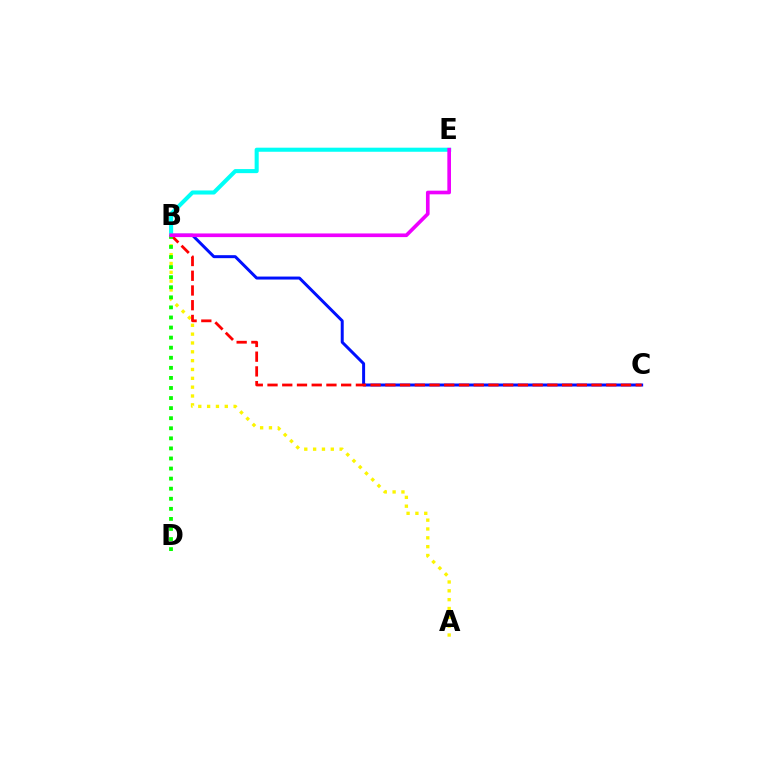{('B', 'C'): [{'color': '#0010ff', 'line_style': 'solid', 'thickness': 2.15}, {'color': '#ff0000', 'line_style': 'dashed', 'thickness': 2.0}], ('A', 'B'): [{'color': '#fcf500', 'line_style': 'dotted', 'thickness': 2.4}], ('B', 'E'): [{'color': '#00fff6', 'line_style': 'solid', 'thickness': 2.93}, {'color': '#ee00ff', 'line_style': 'solid', 'thickness': 2.63}], ('B', 'D'): [{'color': '#08ff00', 'line_style': 'dotted', 'thickness': 2.74}]}